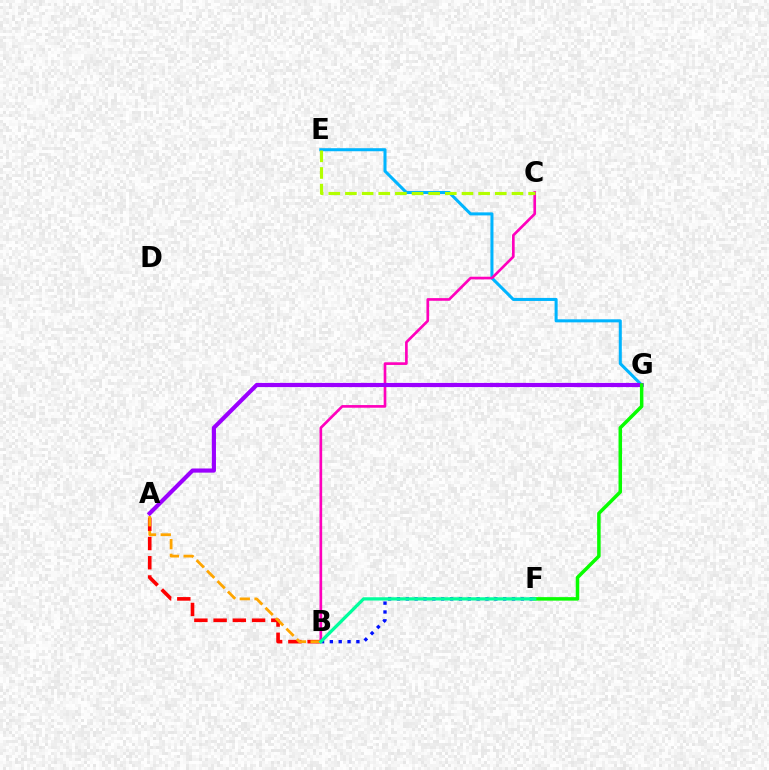{('A', 'B'): [{'color': '#ff0000', 'line_style': 'dashed', 'thickness': 2.61}, {'color': '#ffa500', 'line_style': 'dashed', 'thickness': 2.01}], ('E', 'G'): [{'color': '#00b5ff', 'line_style': 'solid', 'thickness': 2.19}], ('B', 'F'): [{'color': '#0010ff', 'line_style': 'dotted', 'thickness': 2.4}, {'color': '#00ff9d', 'line_style': 'solid', 'thickness': 2.35}], ('B', 'C'): [{'color': '#ff00bd', 'line_style': 'solid', 'thickness': 1.92}], ('A', 'G'): [{'color': '#9b00ff', 'line_style': 'solid', 'thickness': 2.99}], ('F', 'G'): [{'color': '#08ff00', 'line_style': 'solid', 'thickness': 2.52}], ('C', 'E'): [{'color': '#b3ff00', 'line_style': 'dashed', 'thickness': 2.26}]}